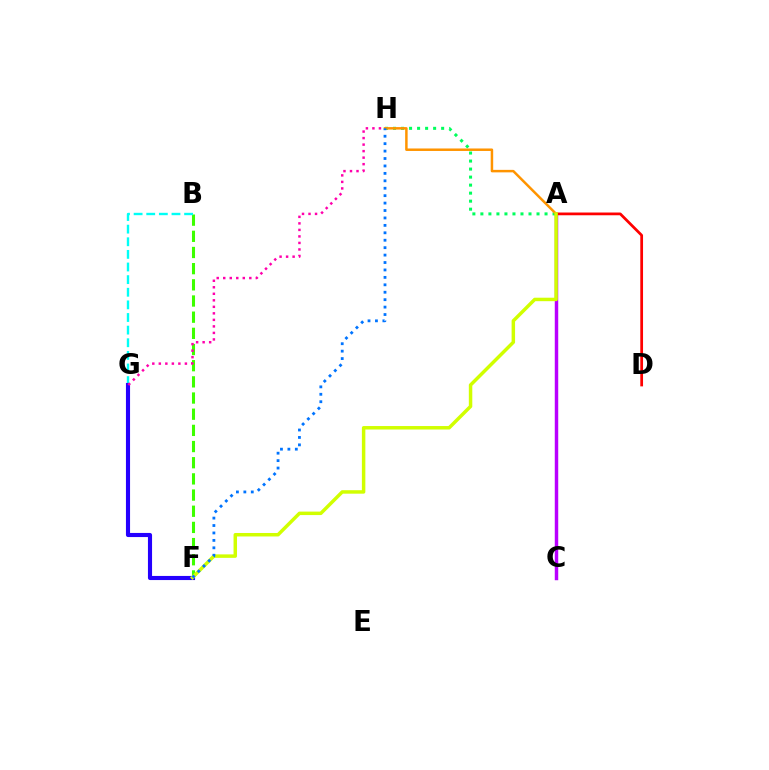{('B', 'F'): [{'color': '#3dff00', 'line_style': 'dashed', 'thickness': 2.2}], ('B', 'G'): [{'color': '#00fff6', 'line_style': 'dashed', 'thickness': 1.71}], ('A', 'C'): [{'color': '#b900ff', 'line_style': 'solid', 'thickness': 2.49}], ('F', 'G'): [{'color': '#2500ff', 'line_style': 'solid', 'thickness': 2.96}], ('A', 'H'): [{'color': '#00ff5c', 'line_style': 'dotted', 'thickness': 2.18}, {'color': '#ff9400', 'line_style': 'solid', 'thickness': 1.79}], ('A', 'D'): [{'color': '#ff0000', 'line_style': 'solid', 'thickness': 1.98}], ('A', 'F'): [{'color': '#d1ff00', 'line_style': 'solid', 'thickness': 2.5}], ('G', 'H'): [{'color': '#ff00ac', 'line_style': 'dotted', 'thickness': 1.77}], ('F', 'H'): [{'color': '#0074ff', 'line_style': 'dotted', 'thickness': 2.02}]}